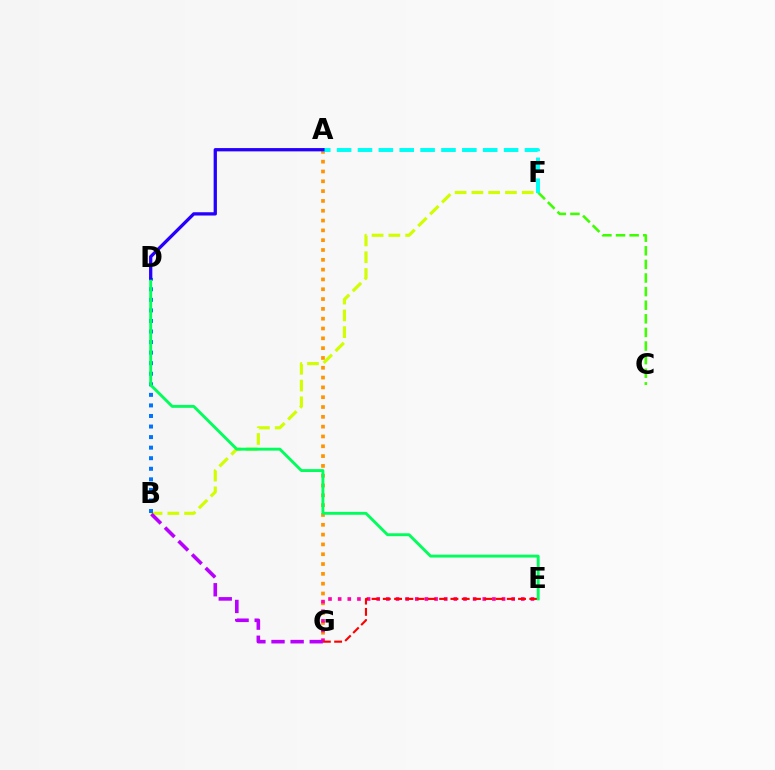{('A', 'G'): [{'color': '#ff9400', 'line_style': 'dotted', 'thickness': 2.67}], ('B', 'F'): [{'color': '#d1ff00', 'line_style': 'dashed', 'thickness': 2.28}], ('B', 'D'): [{'color': '#0074ff', 'line_style': 'dotted', 'thickness': 2.87}], ('C', 'F'): [{'color': '#3dff00', 'line_style': 'dashed', 'thickness': 1.85}], ('E', 'G'): [{'color': '#ff00ac', 'line_style': 'dotted', 'thickness': 2.62}, {'color': '#ff0000', 'line_style': 'dashed', 'thickness': 1.53}], ('B', 'G'): [{'color': '#b900ff', 'line_style': 'dashed', 'thickness': 2.6}], ('A', 'F'): [{'color': '#00fff6', 'line_style': 'dashed', 'thickness': 2.84}], ('D', 'E'): [{'color': '#00ff5c', 'line_style': 'solid', 'thickness': 2.08}], ('A', 'D'): [{'color': '#2500ff', 'line_style': 'solid', 'thickness': 2.37}]}